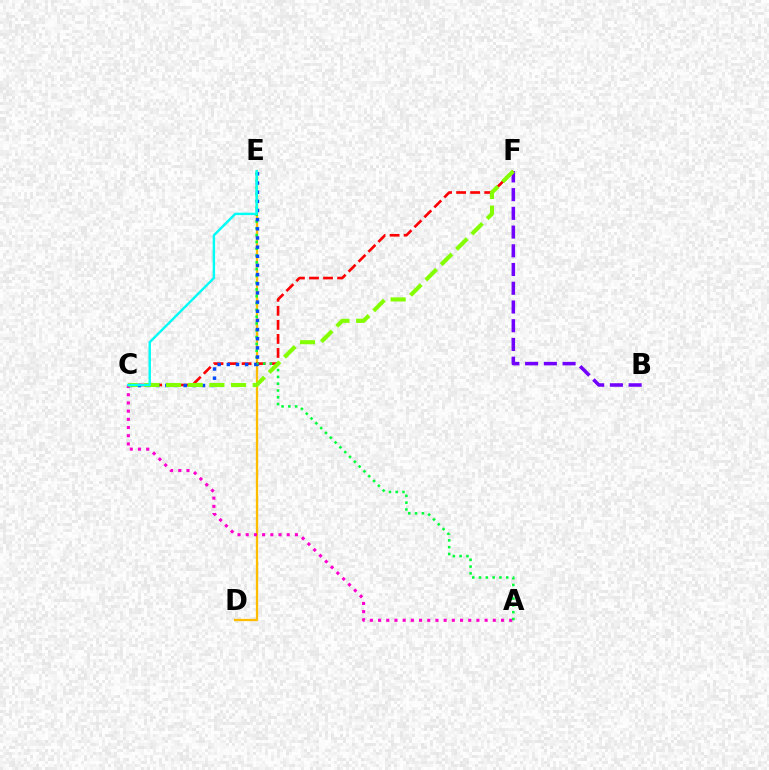{('B', 'F'): [{'color': '#7200ff', 'line_style': 'dashed', 'thickness': 2.54}], ('D', 'E'): [{'color': '#ffbd00', 'line_style': 'solid', 'thickness': 1.65}], ('C', 'F'): [{'color': '#ff0000', 'line_style': 'dashed', 'thickness': 1.91}, {'color': '#84ff00', 'line_style': 'dashed', 'thickness': 2.94}], ('A', 'C'): [{'color': '#ff00cf', 'line_style': 'dotted', 'thickness': 2.23}], ('A', 'E'): [{'color': '#00ff39', 'line_style': 'dotted', 'thickness': 1.85}], ('C', 'E'): [{'color': '#004bff', 'line_style': 'dotted', 'thickness': 2.49}, {'color': '#00fff6', 'line_style': 'solid', 'thickness': 1.74}]}